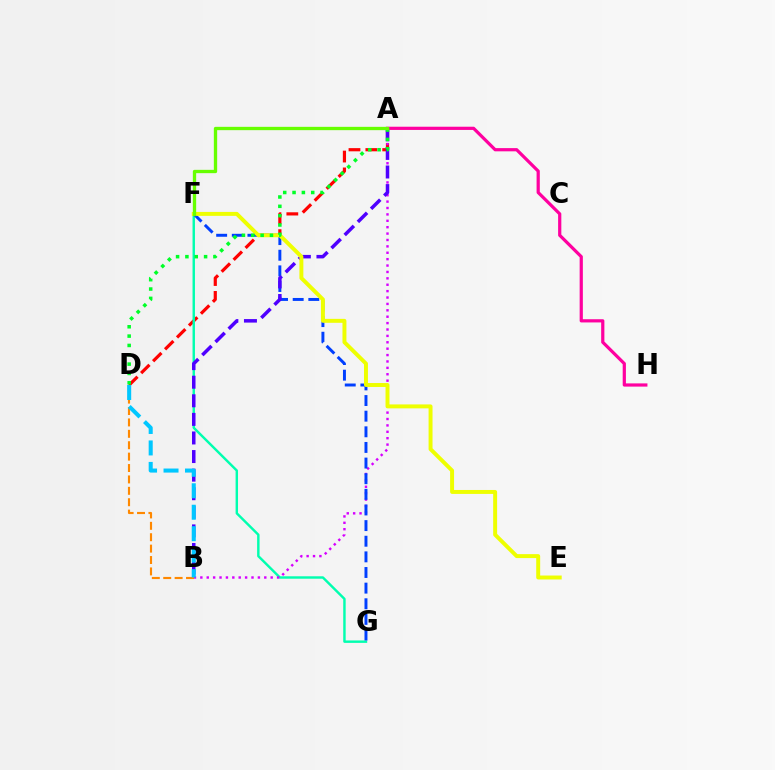{('A', 'D'): [{'color': '#ff0000', 'line_style': 'dashed', 'thickness': 2.29}, {'color': '#00ff27', 'line_style': 'dotted', 'thickness': 2.54}], ('F', 'G'): [{'color': '#00ffaf', 'line_style': 'solid', 'thickness': 1.75}, {'color': '#003fff', 'line_style': 'dashed', 'thickness': 2.12}], ('A', 'B'): [{'color': '#d600ff', 'line_style': 'dotted', 'thickness': 1.74}, {'color': '#4f00ff', 'line_style': 'dashed', 'thickness': 2.52}], ('A', 'H'): [{'color': '#ff00a0', 'line_style': 'solid', 'thickness': 2.31}], ('E', 'F'): [{'color': '#eeff00', 'line_style': 'solid', 'thickness': 2.84}], ('B', 'D'): [{'color': '#ff8800', 'line_style': 'dashed', 'thickness': 1.55}, {'color': '#00c7ff', 'line_style': 'dashed', 'thickness': 2.92}], ('A', 'F'): [{'color': '#66ff00', 'line_style': 'solid', 'thickness': 2.39}]}